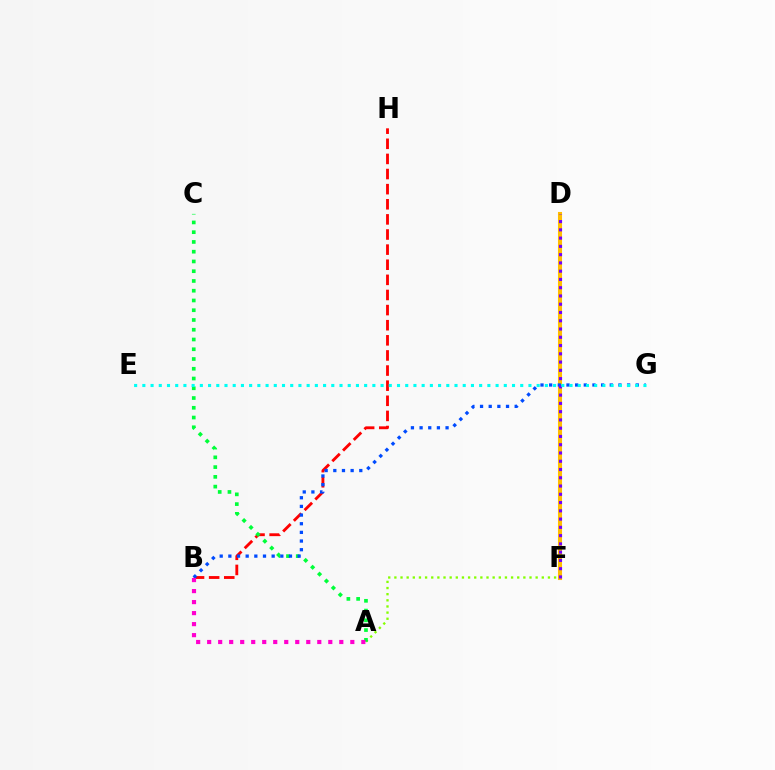{('A', 'F'): [{'color': '#84ff00', 'line_style': 'dotted', 'thickness': 1.67}], ('B', 'H'): [{'color': '#ff0000', 'line_style': 'dashed', 'thickness': 2.05}], ('A', 'C'): [{'color': '#00ff39', 'line_style': 'dotted', 'thickness': 2.65}], ('D', 'F'): [{'color': '#ffbd00', 'line_style': 'solid', 'thickness': 2.94}, {'color': '#7200ff', 'line_style': 'dotted', 'thickness': 2.25}], ('B', 'G'): [{'color': '#004bff', 'line_style': 'dotted', 'thickness': 2.35}], ('E', 'G'): [{'color': '#00fff6', 'line_style': 'dotted', 'thickness': 2.23}], ('A', 'B'): [{'color': '#ff00cf', 'line_style': 'dotted', 'thickness': 2.99}]}